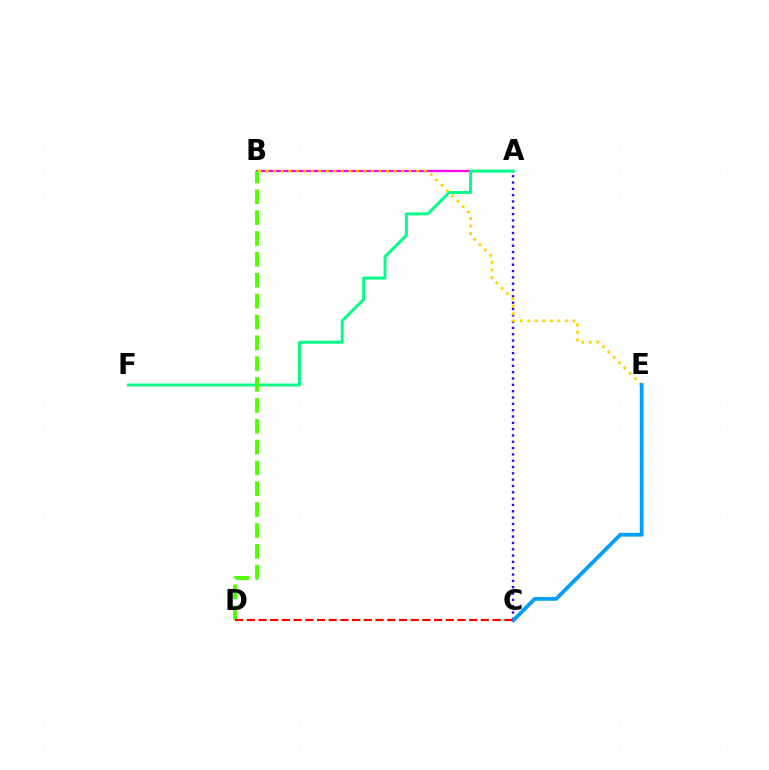{('A', 'B'): [{'color': '#ff00ed', 'line_style': 'solid', 'thickness': 1.61}], ('A', 'F'): [{'color': '#00ff86', 'line_style': 'solid', 'thickness': 2.1}], ('A', 'C'): [{'color': '#3700ff', 'line_style': 'dotted', 'thickness': 1.72}], ('B', 'E'): [{'color': '#ffd500', 'line_style': 'dotted', 'thickness': 2.05}], ('C', 'E'): [{'color': '#009eff', 'line_style': 'solid', 'thickness': 2.71}], ('B', 'D'): [{'color': '#4fff00', 'line_style': 'dashed', 'thickness': 2.83}], ('C', 'D'): [{'color': '#ff0000', 'line_style': 'dashed', 'thickness': 1.59}]}